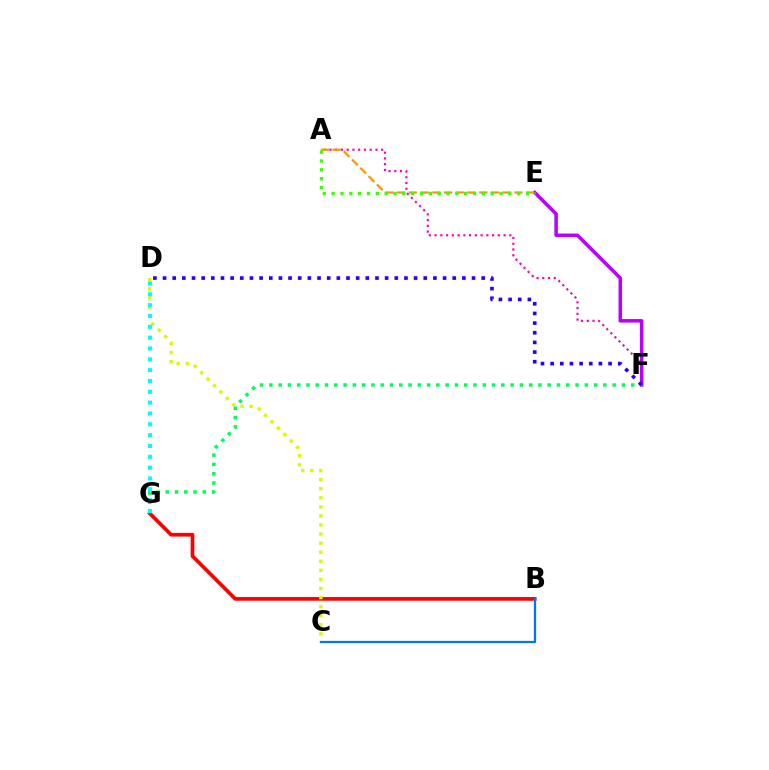{('A', 'F'): [{'color': '#ff00ac', 'line_style': 'dotted', 'thickness': 1.56}], ('E', 'F'): [{'color': '#b900ff', 'line_style': 'solid', 'thickness': 2.52}], ('B', 'G'): [{'color': '#ff0000', 'line_style': 'solid', 'thickness': 2.66}], ('F', 'G'): [{'color': '#00ff5c', 'line_style': 'dotted', 'thickness': 2.52}], ('A', 'E'): [{'color': '#ff9400', 'line_style': 'dashed', 'thickness': 1.59}, {'color': '#3dff00', 'line_style': 'dotted', 'thickness': 2.4}], ('C', 'D'): [{'color': '#d1ff00', 'line_style': 'dotted', 'thickness': 2.46}], ('B', 'C'): [{'color': '#0074ff', 'line_style': 'solid', 'thickness': 1.62}], ('D', 'G'): [{'color': '#00fff6', 'line_style': 'dotted', 'thickness': 2.94}], ('D', 'F'): [{'color': '#2500ff', 'line_style': 'dotted', 'thickness': 2.62}]}